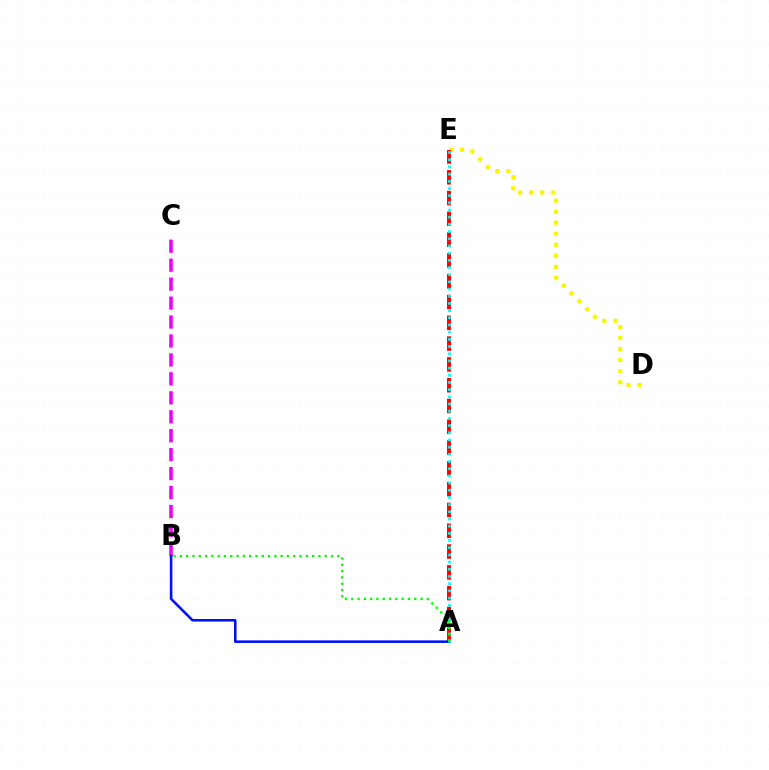{('B', 'C'): [{'color': '#ee00ff', 'line_style': 'dashed', 'thickness': 2.57}], ('D', 'E'): [{'color': '#fcf500', 'line_style': 'dotted', 'thickness': 3.0}], ('A', 'E'): [{'color': '#ff0000', 'line_style': 'dashed', 'thickness': 2.82}, {'color': '#00fff6', 'line_style': 'dotted', 'thickness': 1.95}], ('A', 'B'): [{'color': '#0010ff', 'line_style': 'solid', 'thickness': 1.85}, {'color': '#08ff00', 'line_style': 'dotted', 'thickness': 1.71}]}